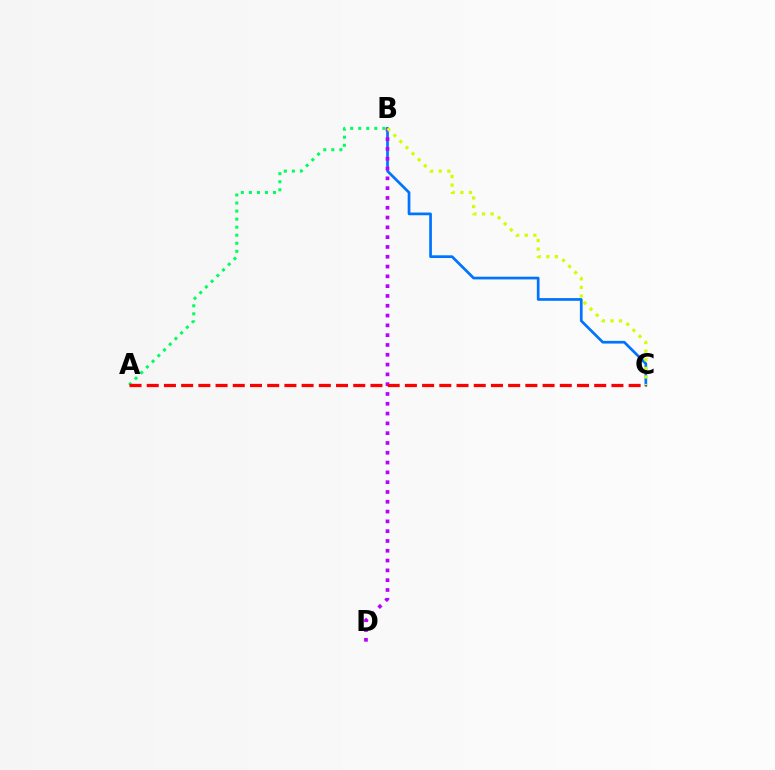{('B', 'C'): [{'color': '#0074ff', 'line_style': 'solid', 'thickness': 1.95}, {'color': '#d1ff00', 'line_style': 'dotted', 'thickness': 2.34}], ('A', 'B'): [{'color': '#00ff5c', 'line_style': 'dotted', 'thickness': 2.19}], ('B', 'D'): [{'color': '#b900ff', 'line_style': 'dotted', 'thickness': 2.66}], ('A', 'C'): [{'color': '#ff0000', 'line_style': 'dashed', 'thickness': 2.34}]}